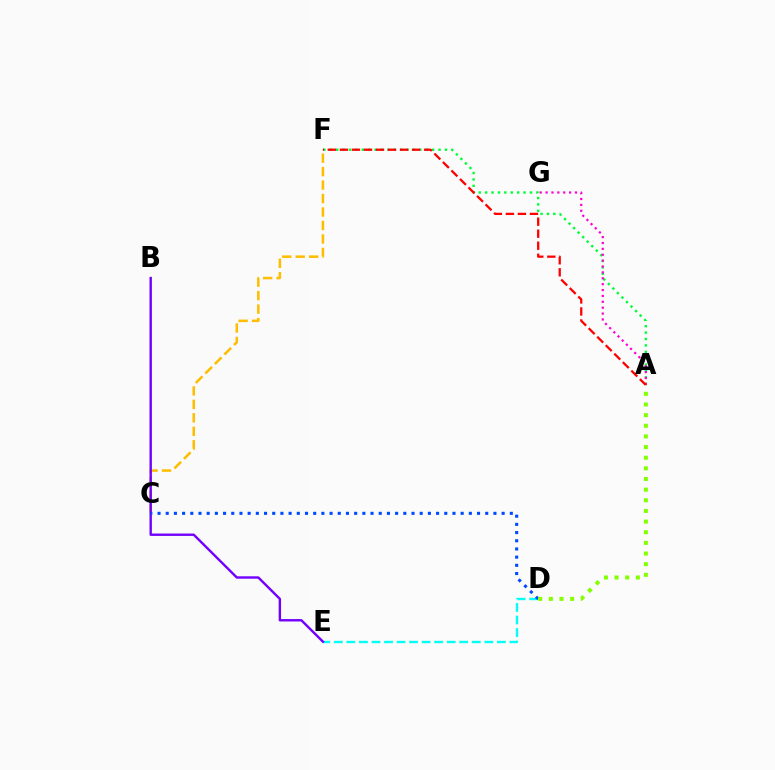{('C', 'F'): [{'color': '#ffbd00', 'line_style': 'dashed', 'thickness': 1.83}], ('A', 'F'): [{'color': '#00ff39', 'line_style': 'dotted', 'thickness': 1.74}, {'color': '#ff0000', 'line_style': 'dashed', 'thickness': 1.63}], ('A', 'G'): [{'color': '#ff00cf', 'line_style': 'dotted', 'thickness': 1.6}], ('D', 'E'): [{'color': '#00fff6', 'line_style': 'dashed', 'thickness': 1.7}], ('B', 'E'): [{'color': '#7200ff', 'line_style': 'solid', 'thickness': 1.73}], ('C', 'D'): [{'color': '#004bff', 'line_style': 'dotted', 'thickness': 2.23}], ('A', 'D'): [{'color': '#84ff00', 'line_style': 'dotted', 'thickness': 2.89}]}